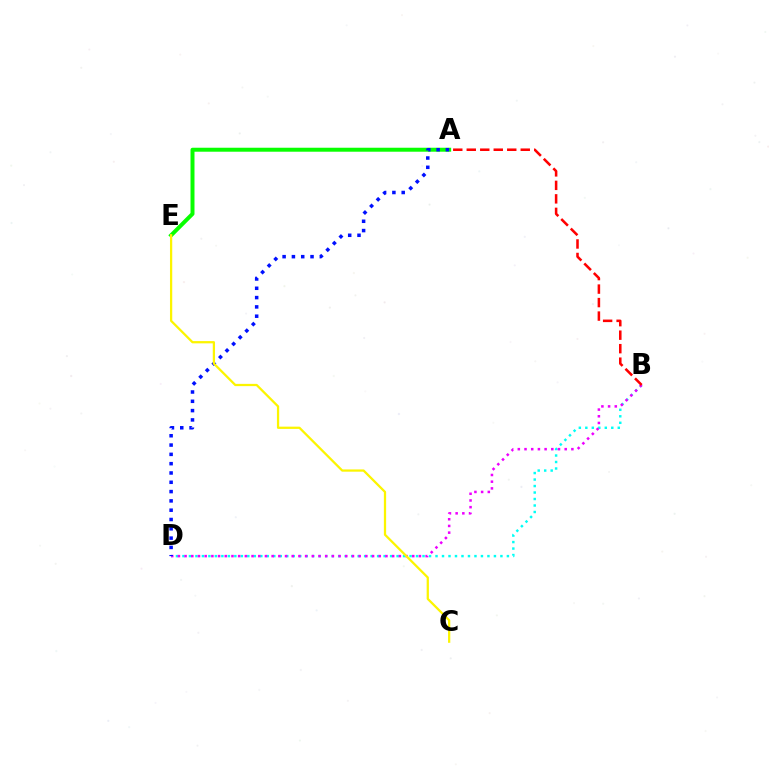{('A', 'E'): [{'color': '#08ff00', 'line_style': 'solid', 'thickness': 2.86}], ('B', 'D'): [{'color': '#00fff6', 'line_style': 'dotted', 'thickness': 1.76}, {'color': '#ee00ff', 'line_style': 'dotted', 'thickness': 1.82}], ('A', 'B'): [{'color': '#ff0000', 'line_style': 'dashed', 'thickness': 1.83}], ('A', 'D'): [{'color': '#0010ff', 'line_style': 'dotted', 'thickness': 2.53}], ('C', 'E'): [{'color': '#fcf500', 'line_style': 'solid', 'thickness': 1.62}]}